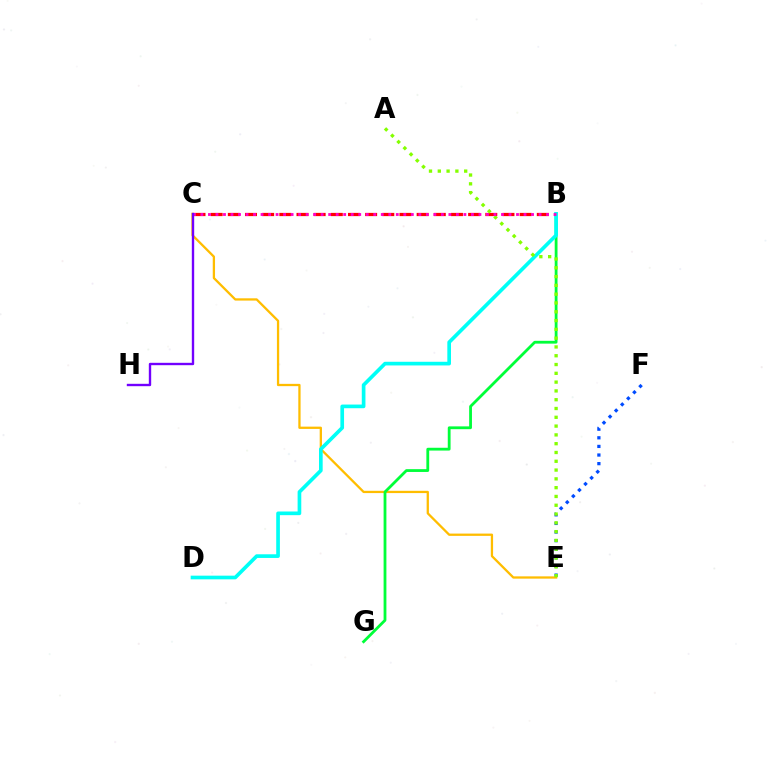{('E', 'F'): [{'color': '#004bff', 'line_style': 'dotted', 'thickness': 2.34}], ('C', 'E'): [{'color': '#ffbd00', 'line_style': 'solid', 'thickness': 1.64}], ('B', 'C'): [{'color': '#ff0000', 'line_style': 'dashed', 'thickness': 2.33}, {'color': '#ff00cf', 'line_style': 'dotted', 'thickness': 2.04}], ('B', 'G'): [{'color': '#00ff39', 'line_style': 'solid', 'thickness': 2.02}], ('B', 'D'): [{'color': '#00fff6', 'line_style': 'solid', 'thickness': 2.64}], ('A', 'E'): [{'color': '#84ff00', 'line_style': 'dotted', 'thickness': 2.39}], ('C', 'H'): [{'color': '#7200ff', 'line_style': 'solid', 'thickness': 1.71}]}